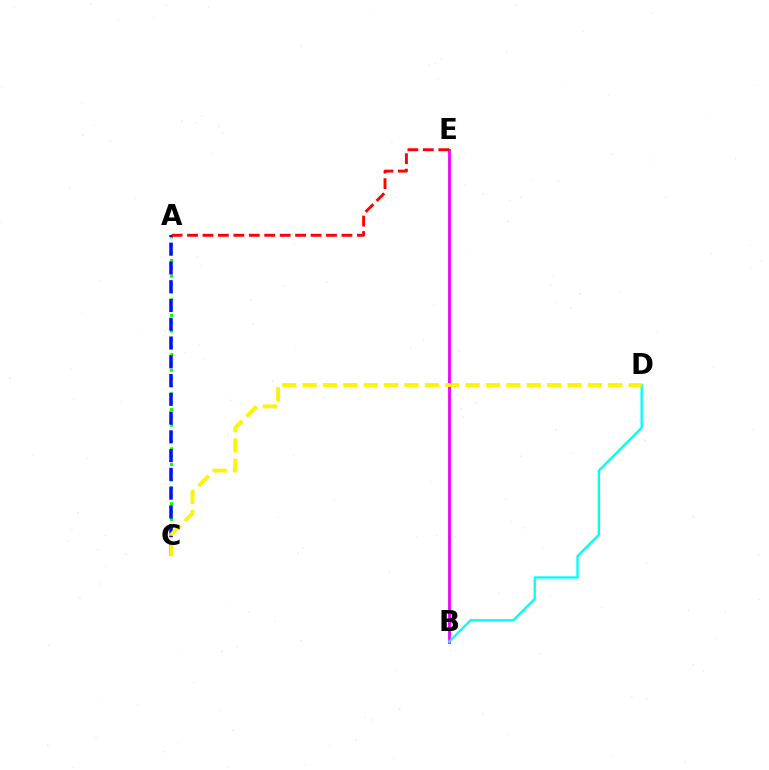{('A', 'C'): [{'color': '#08ff00', 'line_style': 'dotted', 'thickness': 2.13}, {'color': '#0010ff', 'line_style': 'dashed', 'thickness': 2.55}], ('B', 'E'): [{'color': '#ee00ff', 'line_style': 'solid', 'thickness': 2.02}], ('A', 'E'): [{'color': '#ff0000', 'line_style': 'dashed', 'thickness': 2.1}], ('B', 'D'): [{'color': '#00fff6', 'line_style': 'solid', 'thickness': 1.69}], ('C', 'D'): [{'color': '#fcf500', 'line_style': 'dashed', 'thickness': 2.77}]}